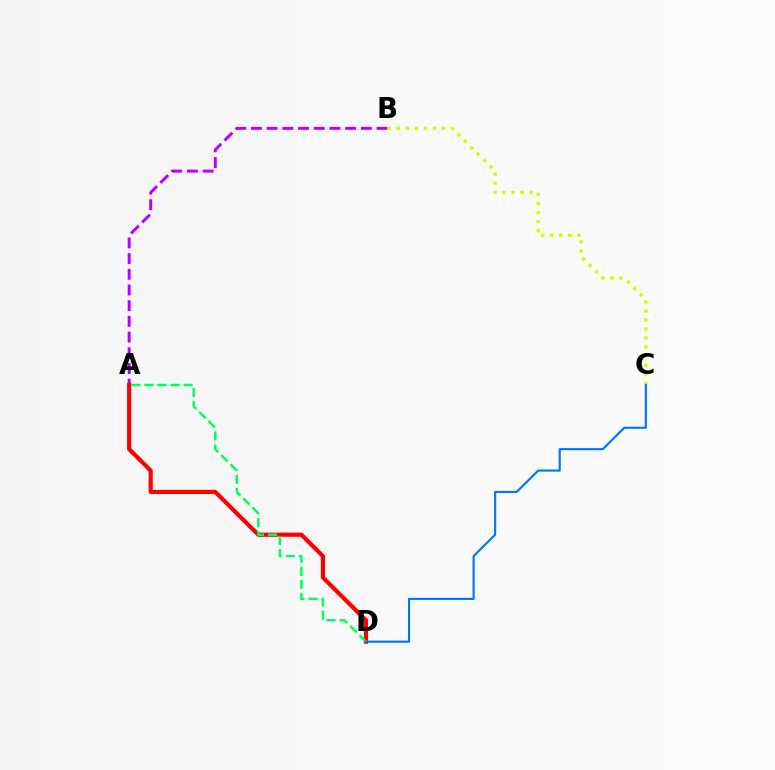{('A', 'B'): [{'color': '#b900ff', 'line_style': 'dashed', 'thickness': 2.13}], ('A', 'D'): [{'color': '#ff0000', 'line_style': 'solid', 'thickness': 3.0}, {'color': '#00ff5c', 'line_style': 'dashed', 'thickness': 1.78}], ('B', 'C'): [{'color': '#d1ff00', 'line_style': 'dotted', 'thickness': 2.46}], ('C', 'D'): [{'color': '#0074ff', 'line_style': 'solid', 'thickness': 1.54}]}